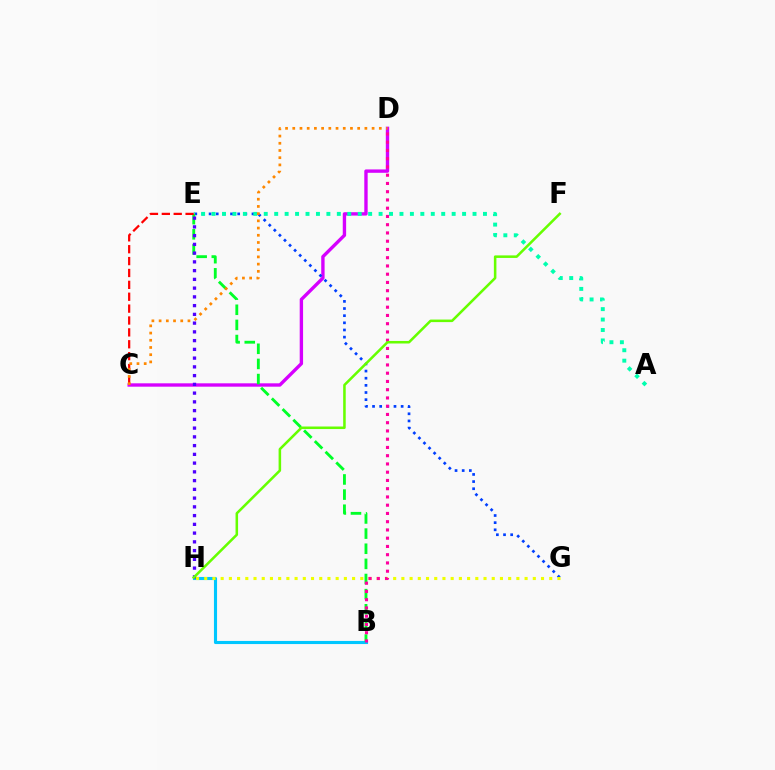{('C', 'D'): [{'color': '#d600ff', 'line_style': 'solid', 'thickness': 2.42}, {'color': '#ff8800', 'line_style': 'dotted', 'thickness': 1.96}], ('E', 'G'): [{'color': '#003fff', 'line_style': 'dotted', 'thickness': 1.94}], ('B', 'H'): [{'color': '#00c7ff', 'line_style': 'solid', 'thickness': 2.24}], ('A', 'E'): [{'color': '#00ffaf', 'line_style': 'dotted', 'thickness': 2.84}], ('B', 'E'): [{'color': '#00ff27', 'line_style': 'dashed', 'thickness': 2.06}], ('E', 'H'): [{'color': '#4f00ff', 'line_style': 'dotted', 'thickness': 2.38}], ('G', 'H'): [{'color': '#eeff00', 'line_style': 'dotted', 'thickness': 2.23}], ('B', 'D'): [{'color': '#ff00a0', 'line_style': 'dotted', 'thickness': 2.24}], ('C', 'E'): [{'color': '#ff0000', 'line_style': 'dashed', 'thickness': 1.61}], ('F', 'H'): [{'color': '#66ff00', 'line_style': 'solid', 'thickness': 1.83}]}